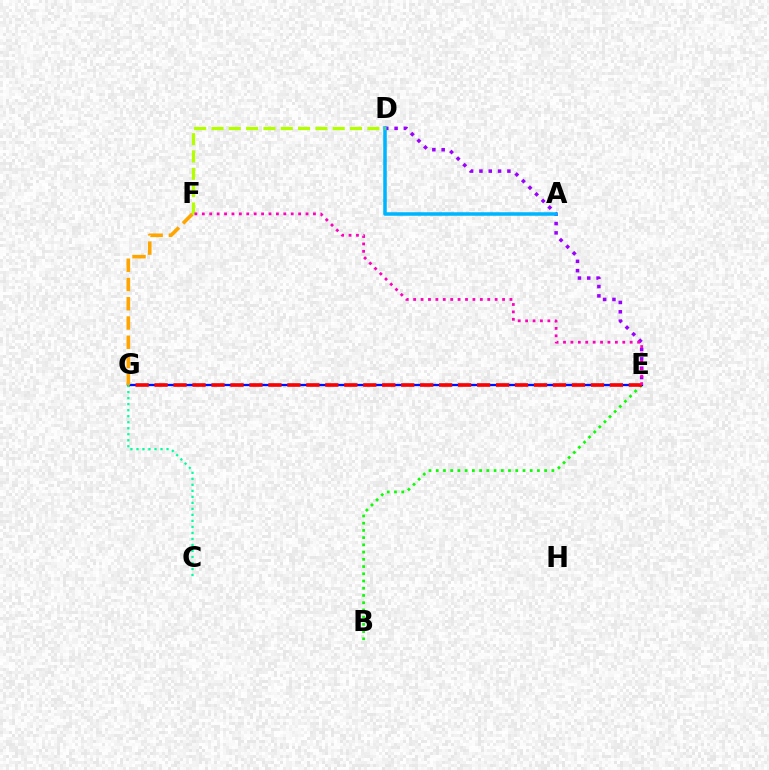{('B', 'E'): [{'color': '#08ff00', 'line_style': 'dotted', 'thickness': 1.96}], ('D', 'E'): [{'color': '#9b00ff', 'line_style': 'dotted', 'thickness': 2.53}], ('E', 'G'): [{'color': '#0010ff', 'line_style': 'solid', 'thickness': 1.65}, {'color': '#ff0000', 'line_style': 'dashed', 'thickness': 2.58}], ('F', 'G'): [{'color': '#ffa500', 'line_style': 'dashed', 'thickness': 2.62}], ('A', 'D'): [{'color': '#00b5ff', 'line_style': 'solid', 'thickness': 2.54}], ('C', 'G'): [{'color': '#00ff9d', 'line_style': 'dotted', 'thickness': 1.63}], ('D', 'F'): [{'color': '#b3ff00', 'line_style': 'dashed', 'thickness': 2.35}], ('E', 'F'): [{'color': '#ff00bd', 'line_style': 'dotted', 'thickness': 2.01}]}